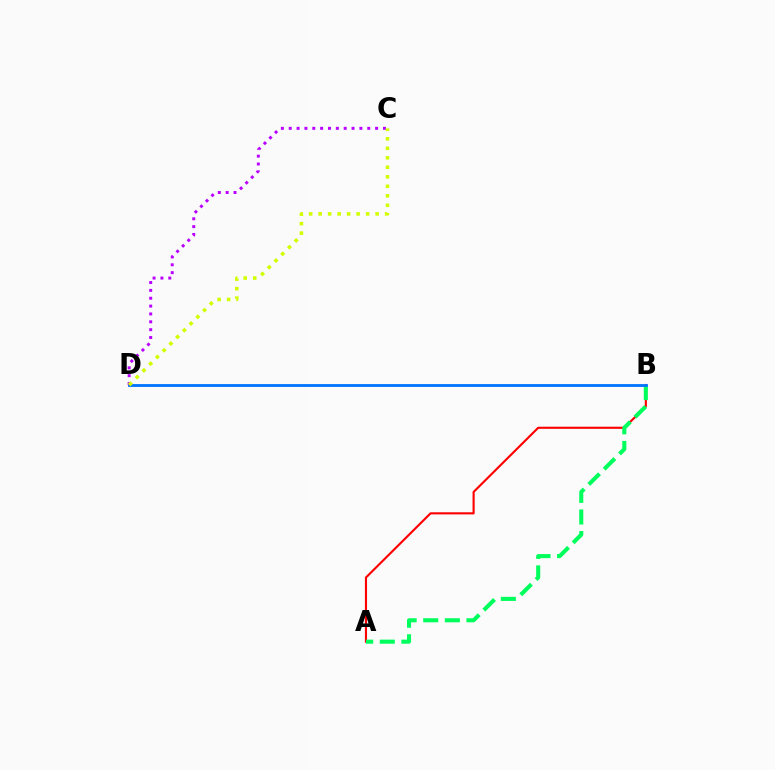{('A', 'B'): [{'color': '#ff0000', 'line_style': 'solid', 'thickness': 1.53}, {'color': '#00ff5c', 'line_style': 'dashed', 'thickness': 2.94}], ('B', 'D'): [{'color': '#0074ff', 'line_style': 'solid', 'thickness': 2.02}], ('C', 'D'): [{'color': '#b900ff', 'line_style': 'dotted', 'thickness': 2.13}, {'color': '#d1ff00', 'line_style': 'dotted', 'thickness': 2.58}]}